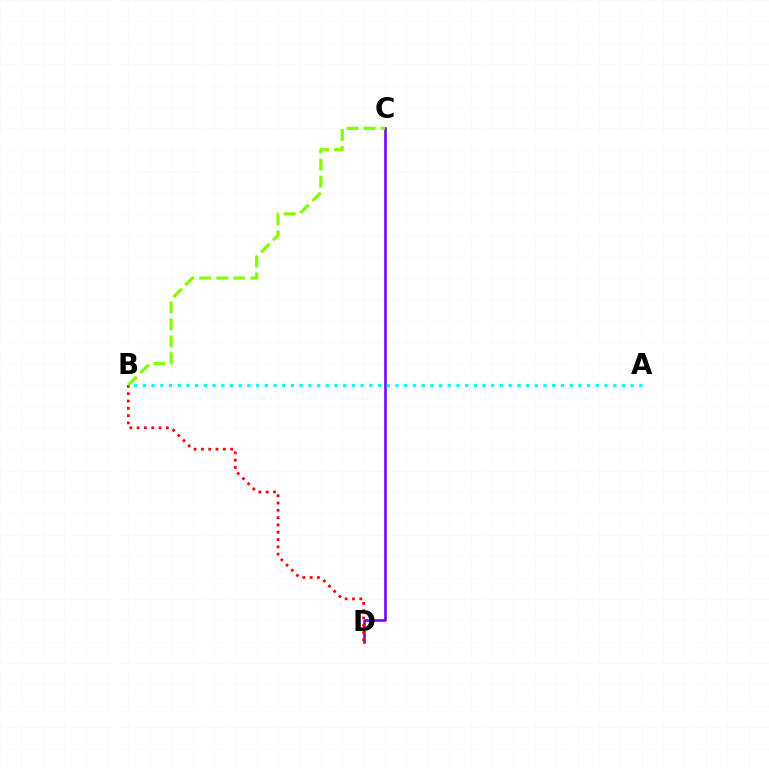{('C', 'D'): [{'color': '#7200ff', 'line_style': 'solid', 'thickness': 1.86}], ('B', 'D'): [{'color': '#ff0000', 'line_style': 'dotted', 'thickness': 1.99}], ('B', 'C'): [{'color': '#84ff00', 'line_style': 'dashed', 'thickness': 2.31}], ('A', 'B'): [{'color': '#00fff6', 'line_style': 'dotted', 'thickness': 2.37}]}